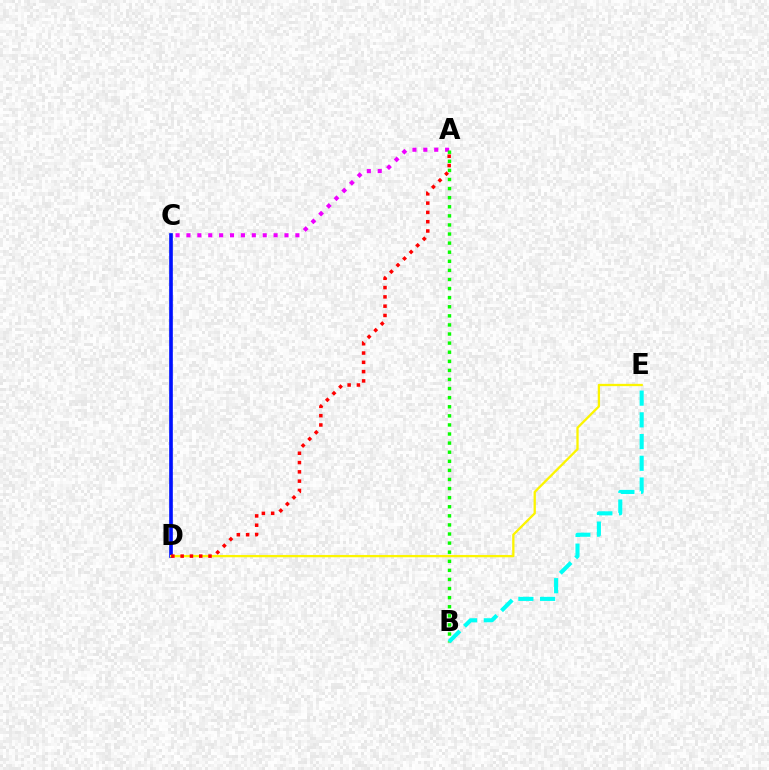{('C', 'D'): [{'color': '#0010ff', 'line_style': 'solid', 'thickness': 2.63}], ('A', 'C'): [{'color': '#ee00ff', 'line_style': 'dotted', 'thickness': 2.96}], ('D', 'E'): [{'color': '#fcf500', 'line_style': 'solid', 'thickness': 1.66}], ('A', 'B'): [{'color': '#08ff00', 'line_style': 'dotted', 'thickness': 2.47}], ('B', 'E'): [{'color': '#00fff6', 'line_style': 'dashed', 'thickness': 2.95}], ('A', 'D'): [{'color': '#ff0000', 'line_style': 'dotted', 'thickness': 2.52}]}